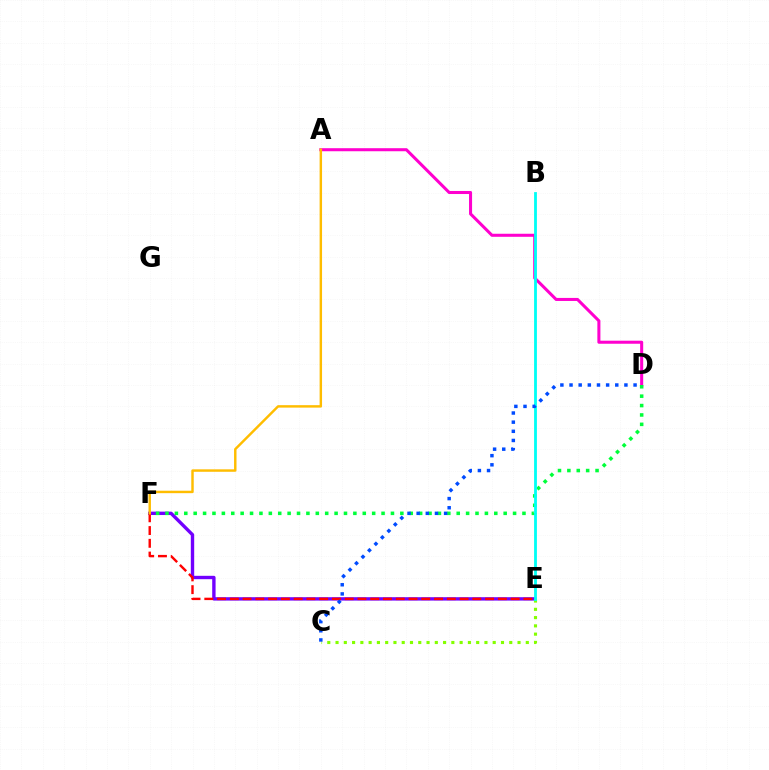{('E', 'F'): [{'color': '#7200ff', 'line_style': 'solid', 'thickness': 2.43}, {'color': '#ff0000', 'line_style': 'dashed', 'thickness': 1.73}], ('A', 'D'): [{'color': '#ff00cf', 'line_style': 'solid', 'thickness': 2.19}], ('D', 'F'): [{'color': '#00ff39', 'line_style': 'dotted', 'thickness': 2.55}], ('C', 'E'): [{'color': '#84ff00', 'line_style': 'dotted', 'thickness': 2.25}], ('A', 'F'): [{'color': '#ffbd00', 'line_style': 'solid', 'thickness': 1.76}], ('B', 'E'): [{'color': '#00fff6', 'line_style': 'solid', 'thickness': 2.02}], ('C', 'D'): [{'color': '#004bff', 'line_style': 'dotted', 'thickness': 2.49}]}